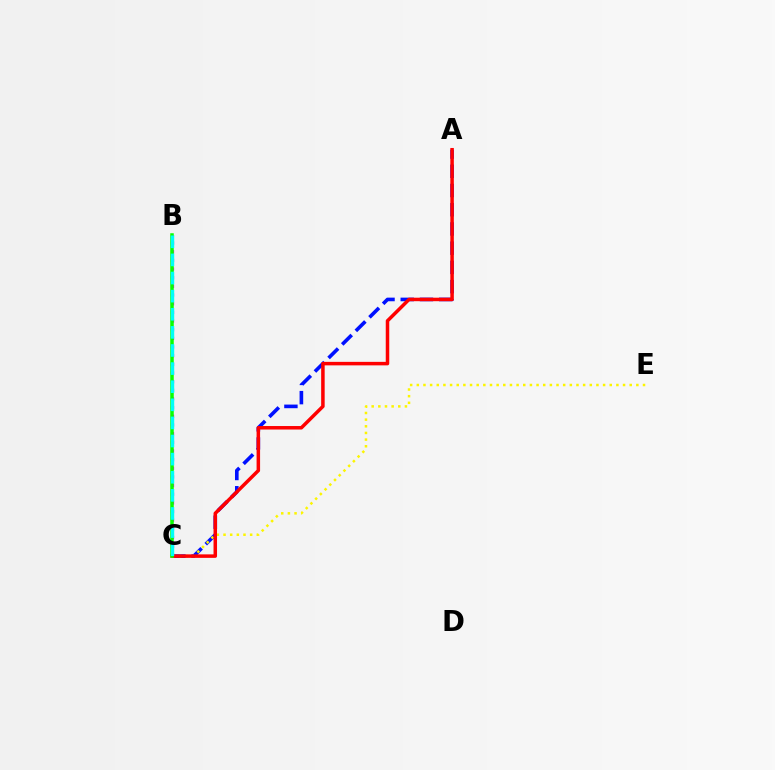{('B', 'C'): [{'color': '#ee00ff', 'line_style': 'dotted', 'thickness': 2.35}, {'color': '#08ff00', 'line_style': 'solid', 'thickness': 2.52}, {'color': '#00fff6', 'line_style': 'dashed', 'thickness': 2.46}], ('A', 'C'): [{'color': '#0010ff', 'line_style': 'dashed', 'thickness': 2.61}, {'color': '#ff0000', 'line_style': 'solid', 'thickness': 2.52}], ('C', 'E'): [{'color': '#fcf500', 'line_style': 'dotted', 'thickness': 1.81}]}